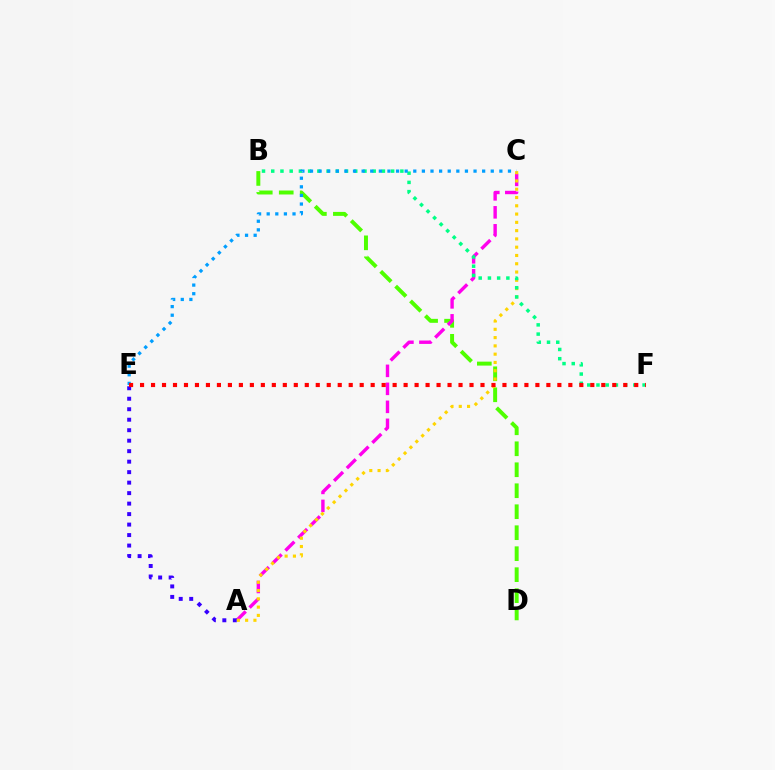{('B', 'D'): [{'color': '#4fff00', 'line_style': 'dashed', 'thickness': 2.85}], ('A', 'C'): [{'color': '#ff00ed', 'line_style': 'dashed', 'thickness': 2.44}, {'color': '#ffd500', 'line_style': 'dotted', 'thickness': 2.25}], ('A', 'E'): [{'color': '#3700ff', 'line_style': 'dotted', 'thickness': 2.85}], ('B', 'F'): [{'color': '#00ff86', 'line_style': 'dotted', 'thickness': 2.51}], ('C', 'E'): [{'color': '#009eff', 'line_style': 'dotted', 'thickness': 2.34}], ('E', 'F'): [{'color': '#ff0000', 'line_style': 'dotted', 'thickness': 2.98}]}